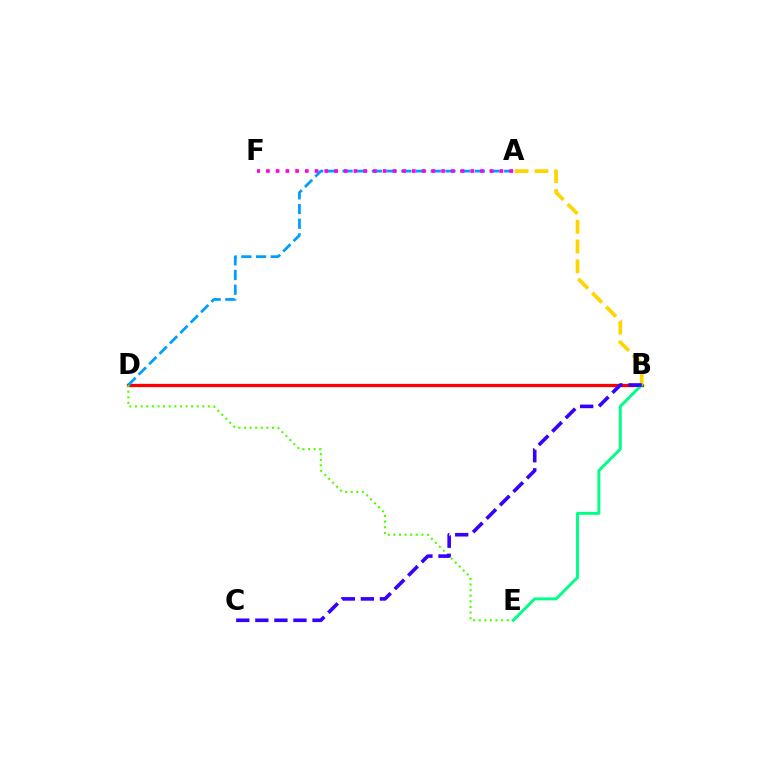{('B', 'D'): [{'color': '#ff0000', 'line_style': 'solid', 'thickness': 2.36}], ('A', 'B'): [{'color': '#ffd500', 'line_style': 'dashed', 'thickness': 2.69}], ('A', 'D'): [{'color': '#009eff', 'line_style': 'dashed', 'thickness': 2.0}], ('D', 'E'): [{'color': '#4fff00', 'line_style': 'dotted', 'thickness': 1.52}], ('B', 'E'): [{'color': '#00ff86', 'line_style': 'solid', 'thickness': 2.12}], ('B', 'C'): [{'color': '#3700ff', 'line_style': 'dashed', 'thickness': 2.59}], ('A', 'F'): [{'color': '#ff00ed', 'line_style': 'dotted', 'thickness': 2.64}]}